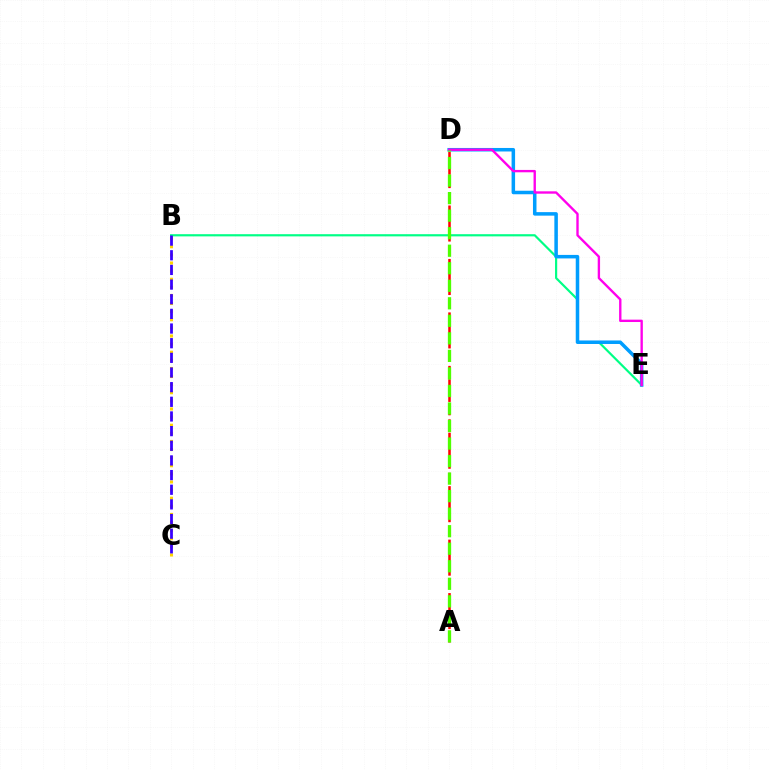{('B', 'C'): [{'color': '#ffd500', 'line_style': 'dotted', 'thickness': 2.2}, {'color': '#3700ff', 'line_style': 'dashed', 'thickness': 1.99}], ('B', 'E'): [{'color': '#00ff86', 'line_style': 'solid', 'thickness': 1.57}], ('D', 'E'): [{'color': '#009eff', 'line_style': 'solid', 'thickness': 2.53}, {'color': '#ff00ed', 'line_style': 'solid', 'thickness': 1.7}], ('A', 'D'): [{'color': '#ff0000', 'line_style': 'dashed', 'thickness': 1.82}, {'color': '#4fff00', 'line_style': 'dashed', 'thickness': 2.38}]}